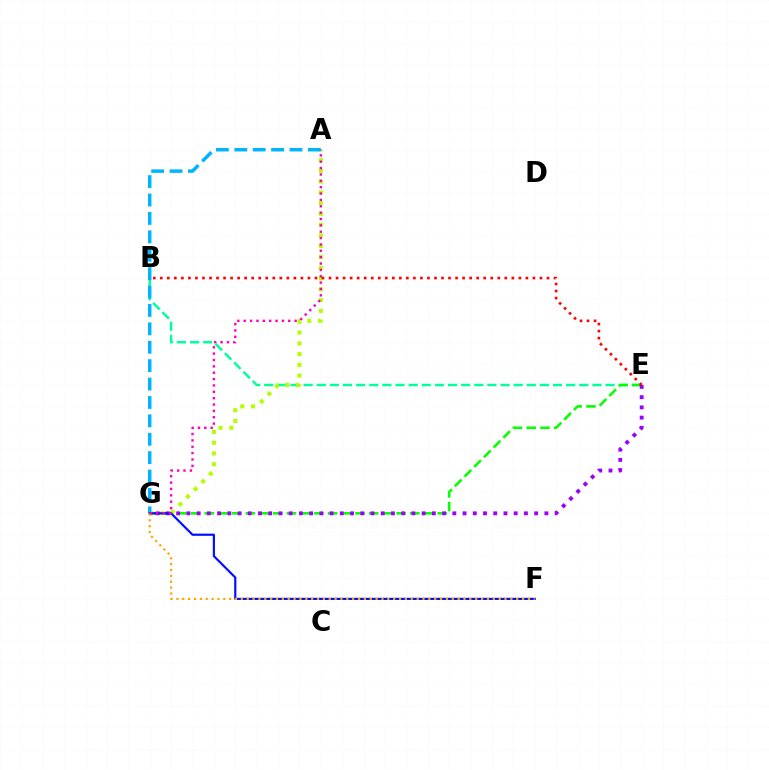{('B', 'E'): [{'color': '#00ff9d', 'line_style': 'dashed', 'thickness': 1.78}, {'color': '#ff0000', 'line_style': 'dotted', 'thickness': 1.91}], ('E', 'G'): [{'color': '#08ff00', 'line_style': 'dashed', 'thickness': 1.86}, {'color': '#9b00ff', 'line_style': 'dotted', 'thickness': 2.78}], ('A', 'G'): [{'color': '#b3ff00', 'line_style': 'dotted', 'thickness': 2.93}, {'color': '#00b5ff', 'line_style': 'dashed', 'thickness': 2.5}, {'color': '#ff00bd', 'line_style': 'dotted', 'thickness': 1.73}], ('F', 'G'): [{'color': '#0010ff', 'line_style': 'solid', 'thickness': 1.57}, {'color': '#ffa500', 'line_style': 'dotted', 'thickness': 1.59}]}